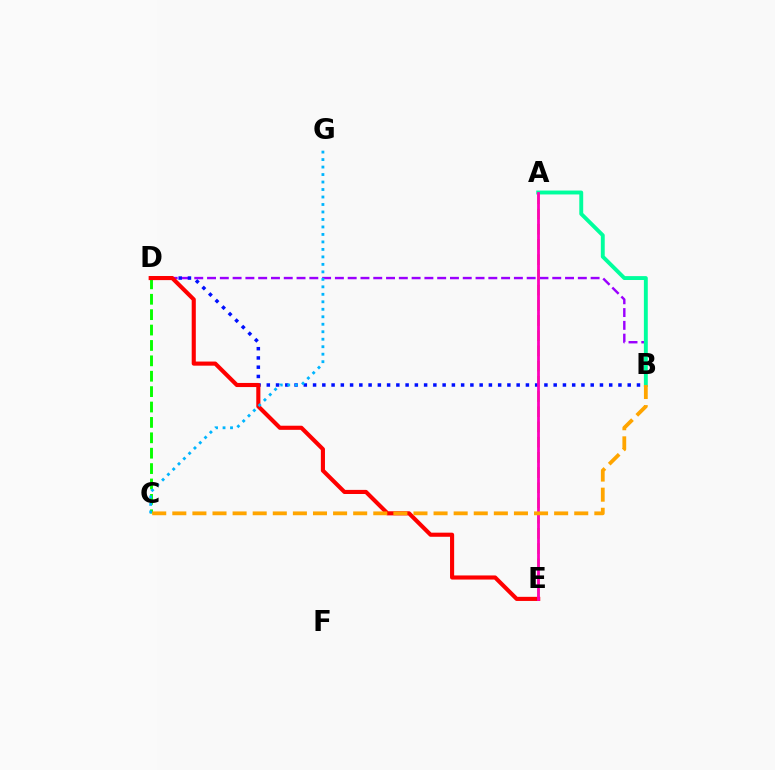{('B', 'D'): [{'color': '#9b00ff', 'line_style': 'dashed', 'thickness': 1.74}, {'color': '#0010ff', 'line_style': 'dotted', 'thickness': 2.51}], ('A', 'E'): [{'color': '#b3ff00', 'line_style': 'dashed', 'thickness': 2.07}, {'color': '#ff00bd', 'line_style': 'solid', 'thickness': 2.0}], ('A', 'B'): [{'color': '#00ff9d', 'line_style': 'solid', 'thickness': 2.8}], ('C', 'D'): [{'color': '#08ff00', 'line_style': 'dashed', 'thickness': 2.09}], ('D', 'E'): [{'color': '#ff0000', 'line_style': 'solid', 'thickness': 2.96}], ('C', 'G'): [{'color': '#00b5ff', 'line_style': 'dotted', 'thickness': 2.03}], ('B', 'C'): [{'color': '#ffa500', 'line_style': 'dashed', 'thickness': 2.73}]}